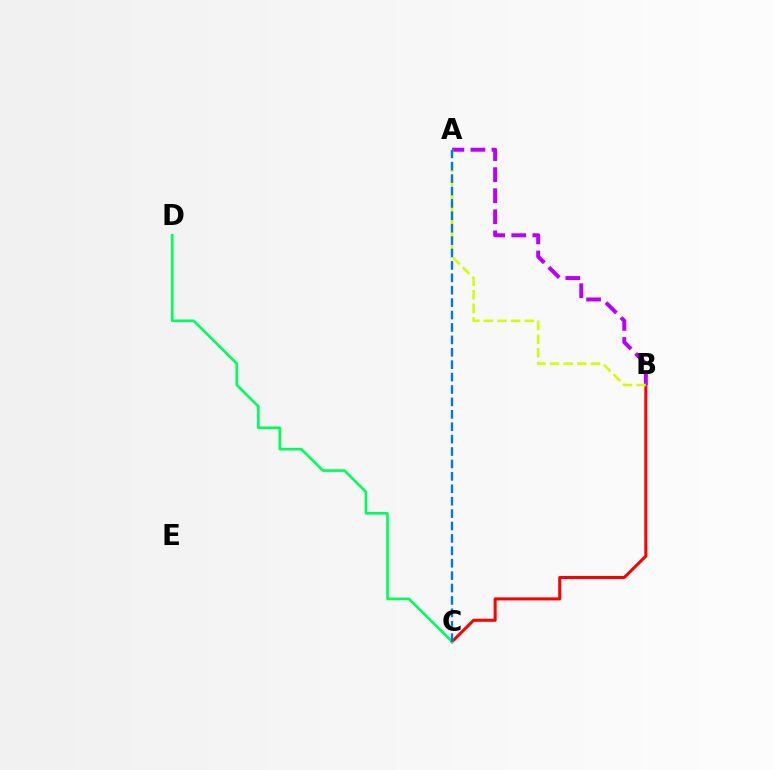{('B', 'C'): [{'color': '#ff0000', 'line_style': 'solid', 'thickness': 2.19}], ('C', 'D'): [{'color': '#00ff5c', 'line_style': 'solid', 'thickness': 1.91}], ('A', 'B'): [{'color': '#b900ff', 'line_style': 'dashed', 'thickness': 2.86}, {'color': '#d1ff00', 'line_style': 'dashed', 'thickness': 1.85}], ('A', 'C'): [{'color': '#0074ff', 'line_style': 'dashed', 'thickness': 1.69}]}